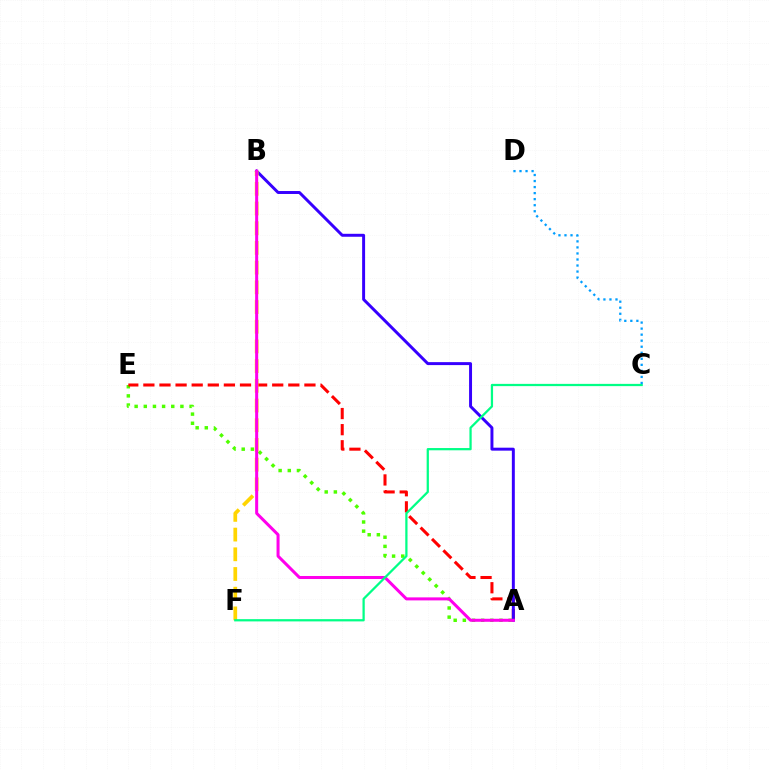{('A', 'E'): [{'color': '#4fff00', 'line_style': 'dotted', 'thickness': 2.49}, {'color': '#ff0000', 'line_style': 'dashed', 'thickness': 2.19}], ('A', 'B'): [{'color': '#3700ff', 'line_style': 'solid', 'thickness': 2.13}, {'color': '#ff00ed', 'line_style': 'solid', 'thickness': 2.18}], ('B', 'F'): [{'color': '#ffd500', 'line_style': 'dashed', 'thickness': 2.68}], ('C', 'F'): [{'color': '#00ff86', 'line_style': 'solid', 'thickness': 1.62}], ('C', 'D'): [{'color': '#009eff', 'line_style': 'dotted', 'thickness': 1.64}]}